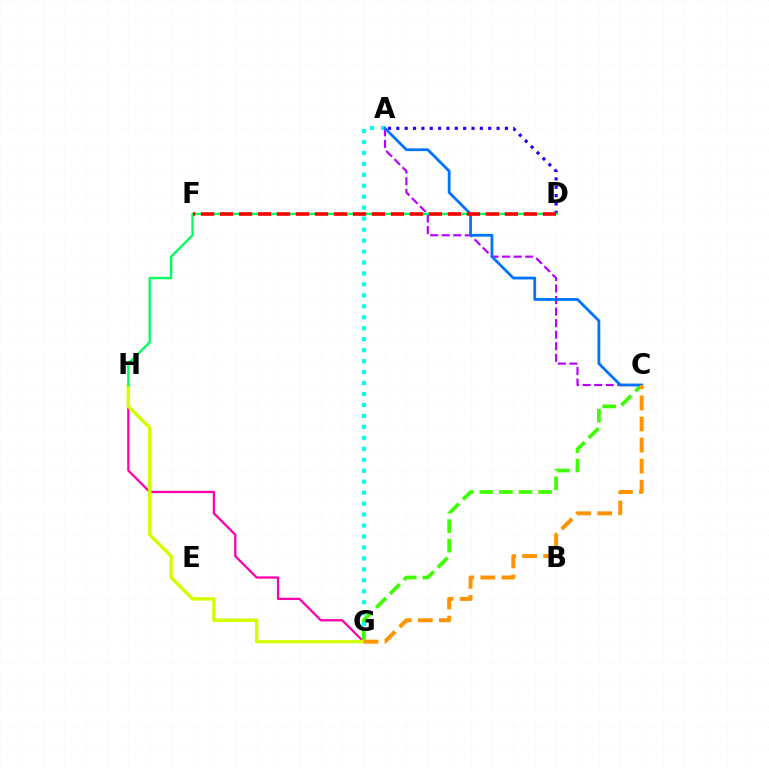{('A', 'G'): [{'color': '#00fff6', 'line_style': 'dotted', 'thickness': 2.98}], ('A', 'C'): [{'color': '#b900ff', 'line_style': 'dashed', 'thickness': 1.57}, {'color': '#0074ff', 'line_style': 'solid', 'thickness': 2.02}], ('G', 'H'): [{'color': '#ff00ac', 'line_style': 'solid', 'thickness': 1.64}, {'color': '#d1ff00', 'line_style': 'solid', 'thickness': 2.46}], ('A', 'D'): [{'color': '#2500ff', 'line_style': 'dotted', 'thickness': 2.27}], ('C', 'G'): [{'color': '#3dff00', 'line_style': 'dashed', 'thickness': 2.66}, {'color': '#ff9400', 'line_style': 'dashed', 'thickness': 2.86}], ('D', 'H'): [{'color': '#00ff5c', 'line_style': 'solid', 'thickness': 1.69}], ('D', 'F'): [{'color': '#ff0000', 'line_style': 'dashed', 'thickness': 2.58}]}